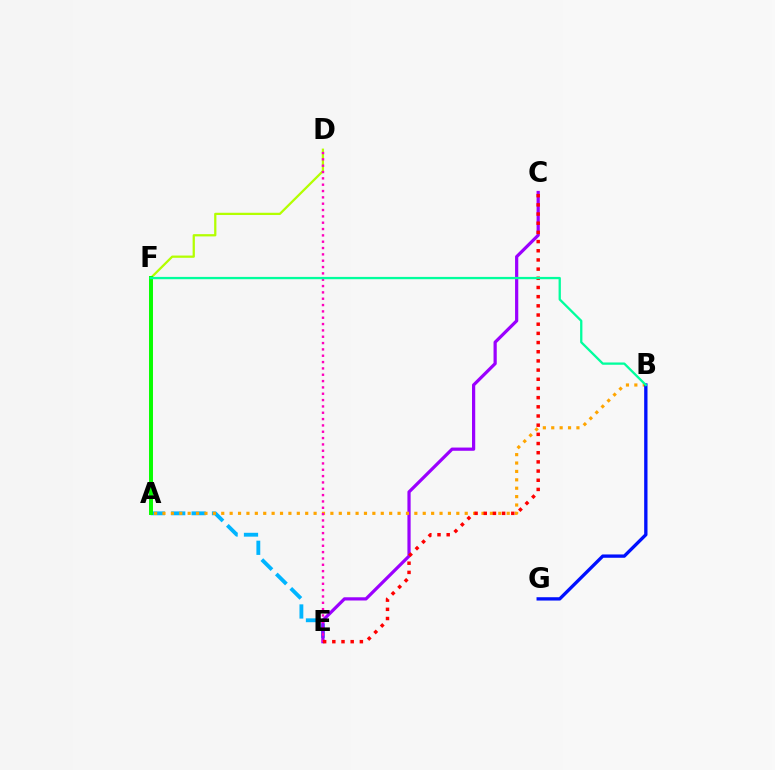{('A', 'E'): [{'color': '#00b5ff', 'line_style': 'dashed', 'thickness': 2.77}], ('C', 'E'): [{'color': '#9b00ff', 'line_style': 'solid', 'thickness': 2.32}, {'color': '#ff0000', 'line_style': 'dotted', 'thickness': 2.49}], ('A', 'B'): [{'color': '#ffa500', 'line_style': 'dotted', 'thickness': 2.28}], ('D', 'F'): [{'color': '#b3ff00', 'line_style': 'solid', 'thickness': 1.62}], ('D', 'E'): [{'color': '#ff00bd', 'line_style': 'dotted', 'thickness': 1.72}], ('A', 'F'): [{'color': '#08ff00', 'line_style': 'solid', 'thickness': 2.85}], ('B', 'G'): [{'color': '#0010ff', 'line_style': 'solid', 'thickness': 2.39}], ('B', 'F'): [{'color': '#00ff9d', 'line_style': 'solid', 'thickness': 1.65}]}